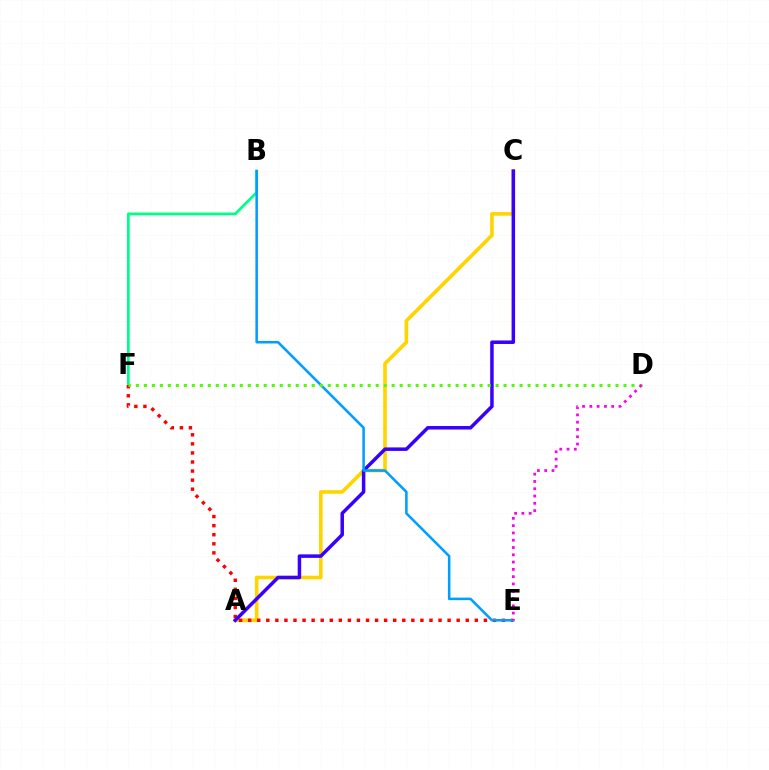{('A', 'C'): [{'color': '#ffd500', 'line_style': 'solid', 'thickness': 2.61}, {'color': '#3700ff', 'line_style': 'solid', 'thickness': 2.52}], ('B', 'F'): [{'color': '#00ff86', 'line_style': 'solid', 'thickness': 1.99}], ('E', 'F'): [{'color': '#ff0000', 'line_style': 'dotted', 'thickness': 2.46}], ('B', 'E'): [{'color': '#009eff', 'line_style': 'solid', 'thickness': 1.83}], ('D', 'F'): [{'color': '#4fff00', 'line_style': 'dotted', 'thickness': 2.17}], ('D', 'E'): [{'color': '#ff00ed', 'line_style': 'dotted', 'thickness': 1.98}]}